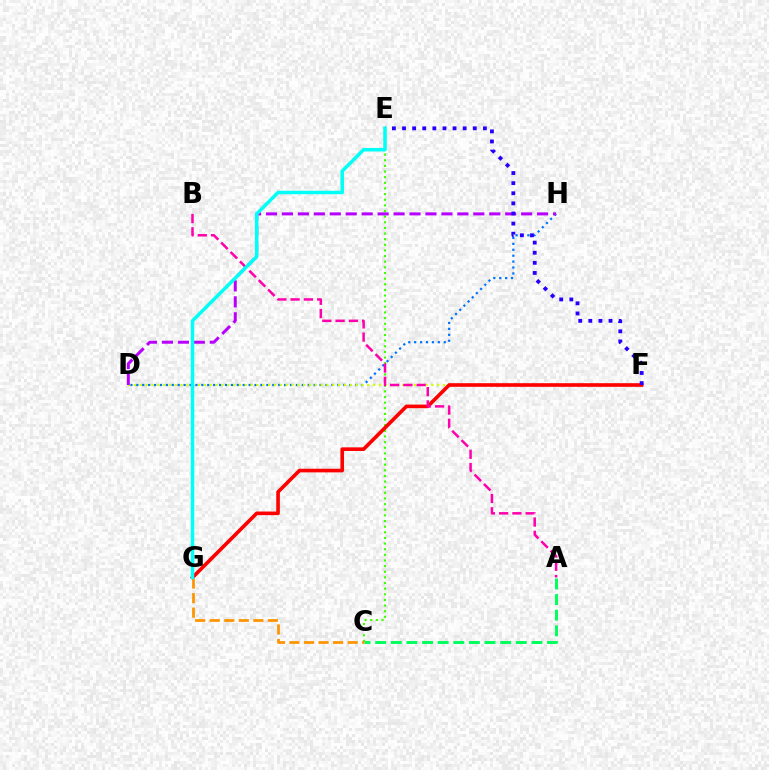{('C', 'E'): [{'color': '#3dff00', 'line_style': 'dotted', 'thickness': 1.53}], ('D', 'H'): [{'color': '#0074ff', 'line_style': 'dotted', 'thickness': 1.61}, {'color': '#b900ff', 'line_style': 'dashed', 'thickness': 2.17}], ('A', 'C'): [{'color': '#00ff5c', 'line_style': 'dashed', 'thickness': 2.12}], ('D', 'F'): [{'color': '#d1ff00', 'line_style': 'dotted', 'thickness': 1.58}], ('F', 'G'): [{'color': '#ff0000', 'line_style': 'solid', 'thickness': 2.61}], ('A', 'B'): [{'color': '#ff00ac', 'line_style': 'dashed', 'thickness': 1.8}], ('C', 'G'): [{'color': '#ff9400', 'line_style': 'dashed', 'thickness': 1.97}], ('E', 'F'): [{'color': '#2500ff', 'line_style': 'dotted', 'thickness': 2.75}], ('E', 'G'): [{'color': '#00fff6', 'line_style': 'solid', 'thickness': 2.52}]}